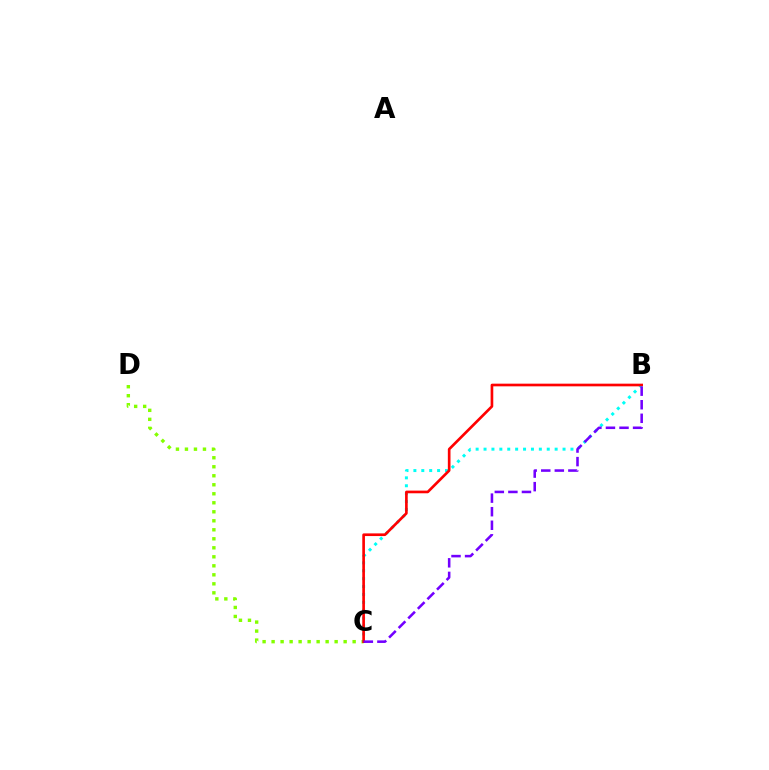{('C', 'D'): [{'color': '#84ff00', 'line_style': 'dotted', 'thickness': 2.45}], ('B', 'C'): [{'color': '#00fff6', 'line_style': 'dotted', 'thickness': 2.15}, {'color': '#ff0000', 'line_style': 'solid', 'thickness': 1.92}, {'color': '#7200ff', 'line_style': 'dashed', 'thickness': 1.84}]}